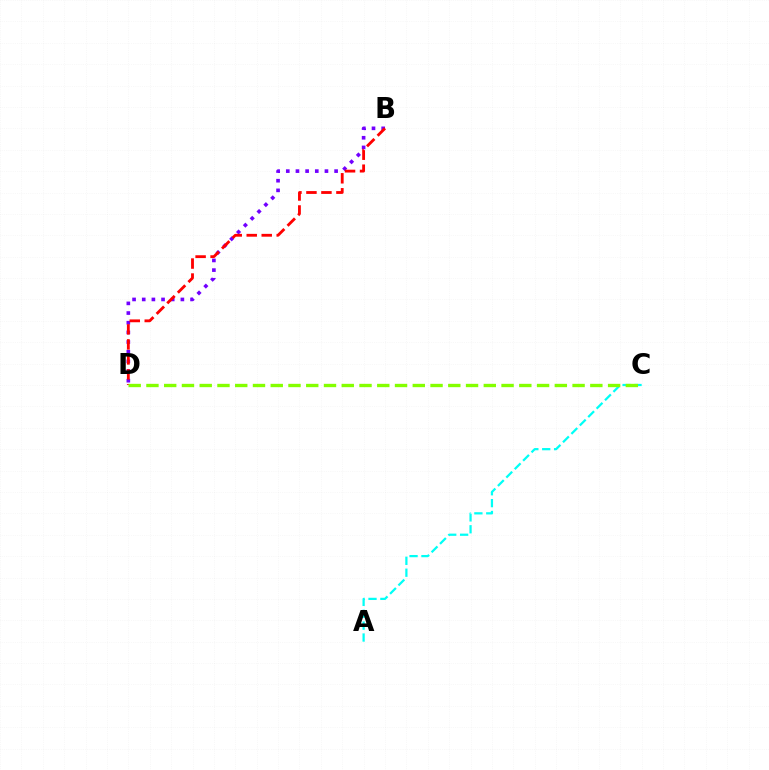{('B', 'D'): [{'color': '#7200ff', 'line_style': 'dotted', 'thickness': 2.63}, {'color': '#ff0000', 'line_style': 'dashed', 'thickness': 2.04}], ('A', 'C'): [{'color': '#00fff6', 'line_style': 'dashed', 'thickness': 1.61}], ('C', 'D'): [{'color': '#84ff00', 'line_style': 'dashed', 'thickness': 2.41}]}